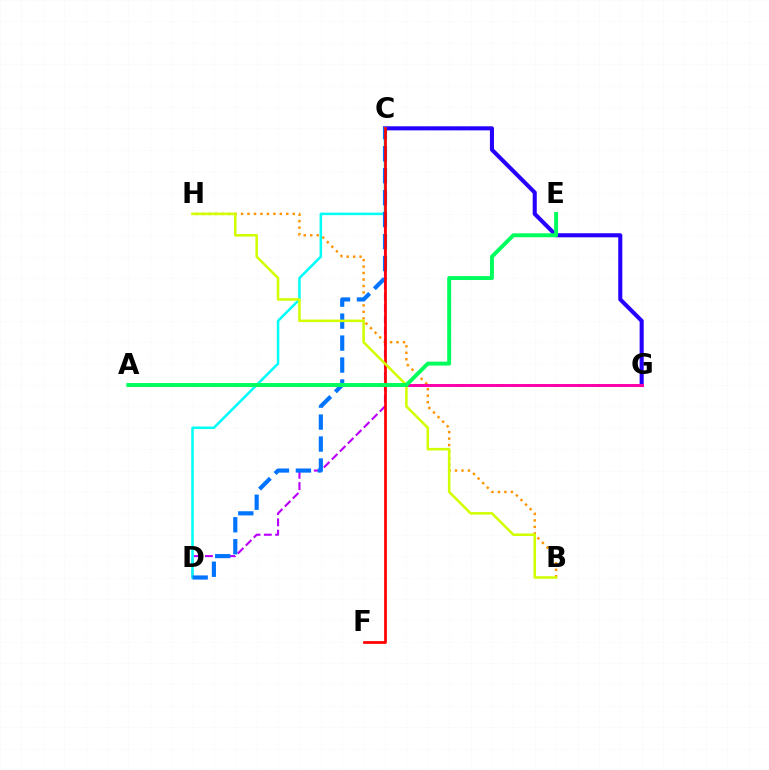{('C', 'D'): [{'color': '#b900ff', 'line_style': 'dashed', 'thickness': 1.53}, {'color': '#00fff6', 'line_style': 'solid', 'thickness': 1.82}, {'color': '#0074ff', 'line_style': 'dashed', 'thickness': 2.98}], ('C', 'G'): [{'color': '#2500ff', 'line_style': 'solid', 'thickness': 2.93}], ('A', 'G'): [{'color': '#3dff00', 'line_style': 'dashed', 'thickness': 1.85}, {'color': '#ff00ac', 'line_style': 'solid', 'thickness': 2.12}], ('B', 'H'): [{'color': '#ff9400', 'line_style': 'dotted', 'thickness': 1.76}, {'color': '#d1ff00', 'line_style': 'solid', 'thickness': 1.84}], ('C', 'F'): [{'color': '#ff0000', 'line_style': 'solid', 'thickness': 1.96}], ('A', 'E'): [{'color': '#00ff5c', 'line_style': 'solid', 'thickness': 2.83}]}